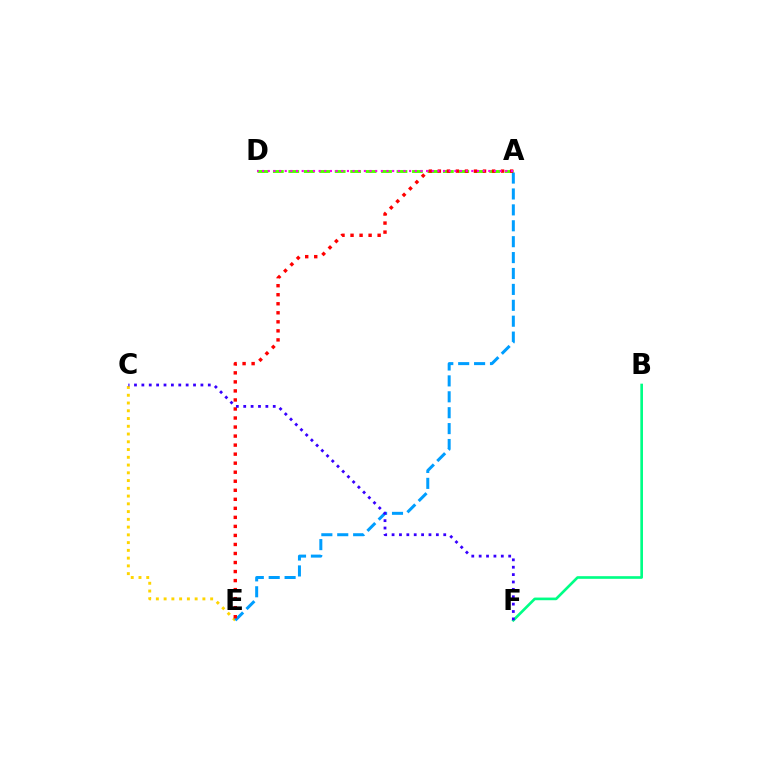{('A', 'D'): [{'color': '#4fff00', 'line_style': 'dashed', 'thickness': 2.1}, {'color': '#ff00ed', 'line_style': 'dotted', 'thickness': 1.54}], ('C', 'E'): [{'color': '#ffd500', 'line_style': 'dotted', 'thickness': 2.11}], ('A', 'E'): [{'color': '#009eff', 'line_style': 'dashed', 'thickness': 2.16}, {'color': '#ff0000', 'line_style': 'dotted', 'thickness': 2.45}], ('B', 'F'): [{'color': '#00ff86', 'line_style': 'solid', 'thickness': 1.91}], ('C', 'F'): [{'color': '#3700ff', 'line_style': 'dotted', 'thickness': 2.01}]}